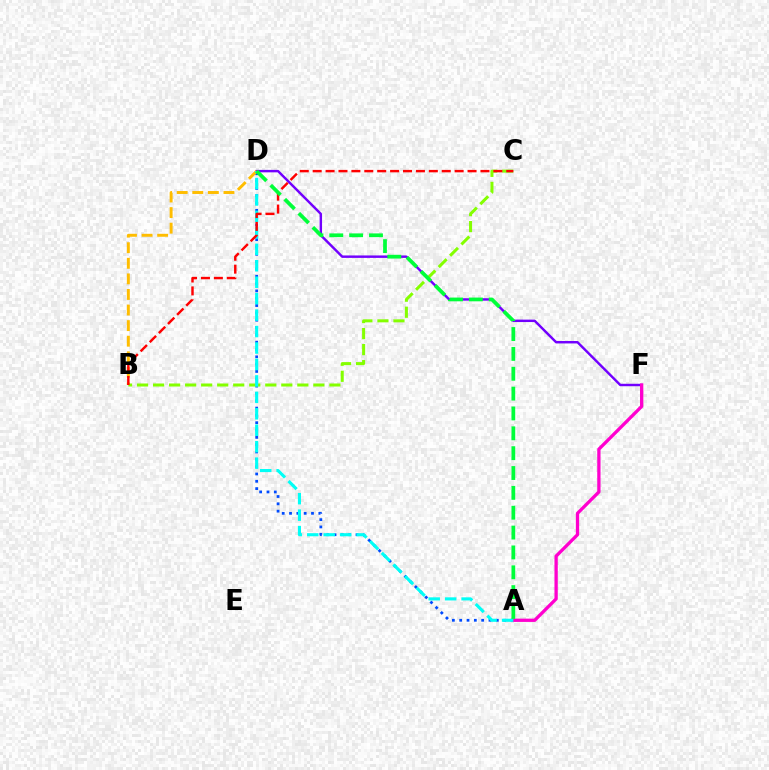{('D', 'F'): [{'color': '#7200ff', 'line_style': 'solid', 'thickness': 1.76}], ('A', 'D'): [{'color': '#004bff', 'line_style': 'dotted', 'thickness': 1.99}, {'color': '#00fff6', 'line_style': 'dashed', 'thickness': 2.23}, {'color': '#00ff39', 'line_style': 'dashed', 'thickness': 2.7}], ('B', 'D'): [{'color': '#ffbd00', 'line_style': 'dashed', 'thickness': 2.12}], ('A', 'F'): [{'color': '#ff00cf', 'line_style': 'solid', 'thickness': 2.37}], ('B', 'C'): [{'color': '#84ff00', 'line_style': 'dashed', 'thickness': 2.18}, {'color': '#ff0000', 'line_style': 'dashed', 'thickness': 1.75}]}